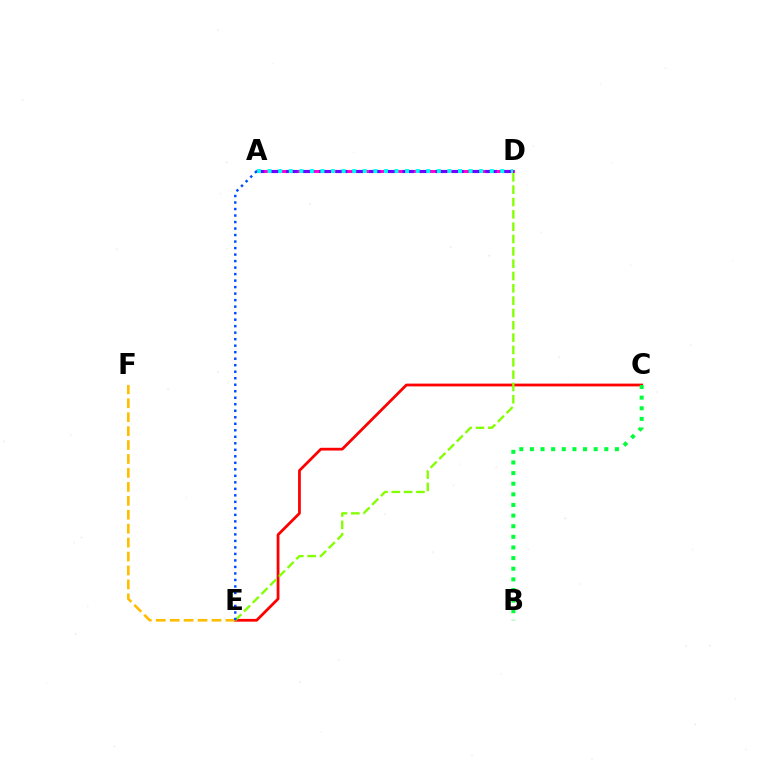{('A', 'D'): [{'color': '#ff00cf', 'line_style': 'solid', 'thickness': 2.13}, {'color': '#7200ff', 'line_style': 'dashed', 'thickness': 2.26}, {'color': '#00fff6', 'line_style': 'dotted', 'thickness': 2.87}], ('C', 'E'): [{'color': '#ff0000', 'line_style': 'solid', 'thickness': 1.99}], ('D', 'E'): [{'color': '#84ff00', 'line_style': 'dashed', 'thickness': 1.67}], ('B', 'C'): [{'color': '#00ff39', 'line_style': 'dotted', 'thickness': 2.89}], ('E', 'F'): [{'color': '#ffbd00', 'line_style': 'dashed', 'thickness': 1.89}], ('A', 'E'): [{'color': '#004bff', 'line_style': 'dotted', 'thickness': 1.77}]}